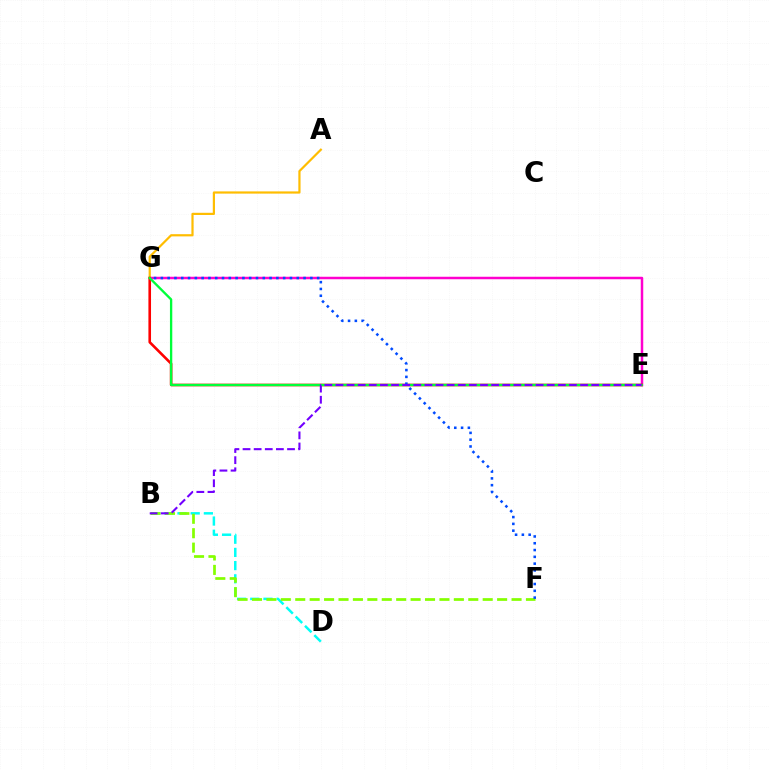{('E', 'G'): [{'color': '#ff00cf', 'line_style': 'solid', 'thickness': 1.79}, {'color': '#ff0000', 'line_style': 'solid', 'thickness': 1.88}, {'color': '#00ff39', 'line_style': 'solid', 'thickness': 1.68}], ('A', 'G'): [{'color': '#ffbd00', 'line_style': 'solid', 'thickness': 1.59}], ('B', 'D'): [{'color': '#00fff6', 'line_style': 'dashed', 'thickness': 1.79}], ('B', 'F'): [{'color': '#84ff00', 'line_style': 'dashed', 'thickness': 1.96}], ('F', 'G'): [{'color': '#004bff', 'line_style': 'dotted', 'thickness': 1.85}], ('B', 'E'): [{'color': '#7200ff', 'line_style': 'dashed', 'thickness': 1.51}]}